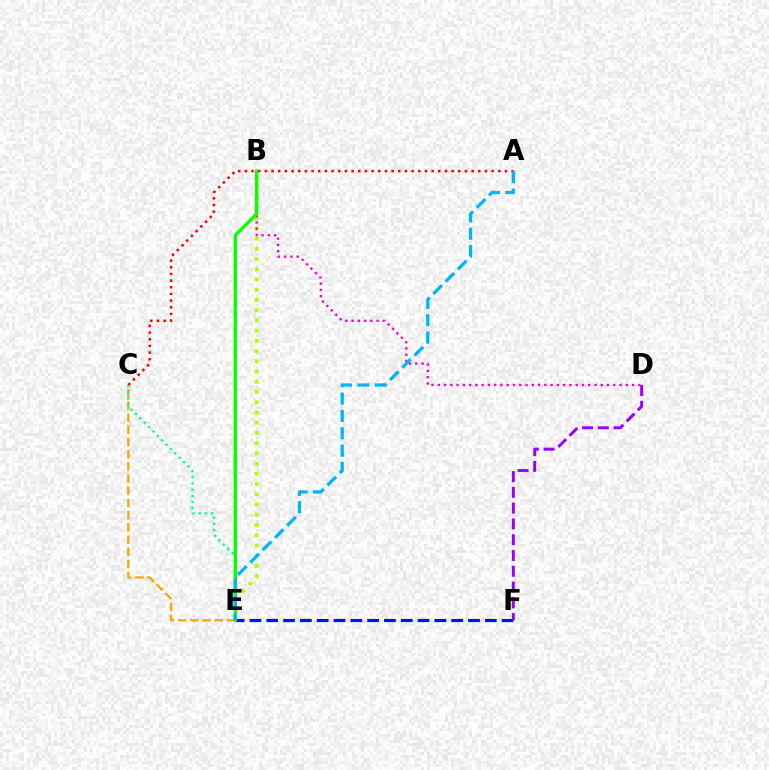{('B', 'E'): [{'color': '#b3ff00', 'line_style': 'dotted', 'thickness': 2.78}, {'color': '#08ff00', 'line_style': 'solid', 'thickness': 2.41}], ('B', 'D'): [{'color': '#ff00bd', 'line_style': 'dotted', 'thickness': 1.7}], ('A', 'C'): [{'color': '#ff0000', 'line_style': 'dotted', 'thickness': 1.81}], ('C', 'E'): [{'color': '#ffa500', 'line_style': 'dashed', 'thickness': 1.66}, {'color': '#00ff9d', 'line_style': 'dotted', 'thickness': 1.68}], ('E', 'F'): [{'color': '#0010ff', 'line_style': 'dashed', 'thickness': 2.28}], ('D', 'F'): [{'color': '#9b00ff', 'line_style': 'dashed', 'thickness': 2.14}], ('A', 'E'): [{'color': '#00b5ff', 'line_style': 'dashed', 'thickness': 2.36}]}